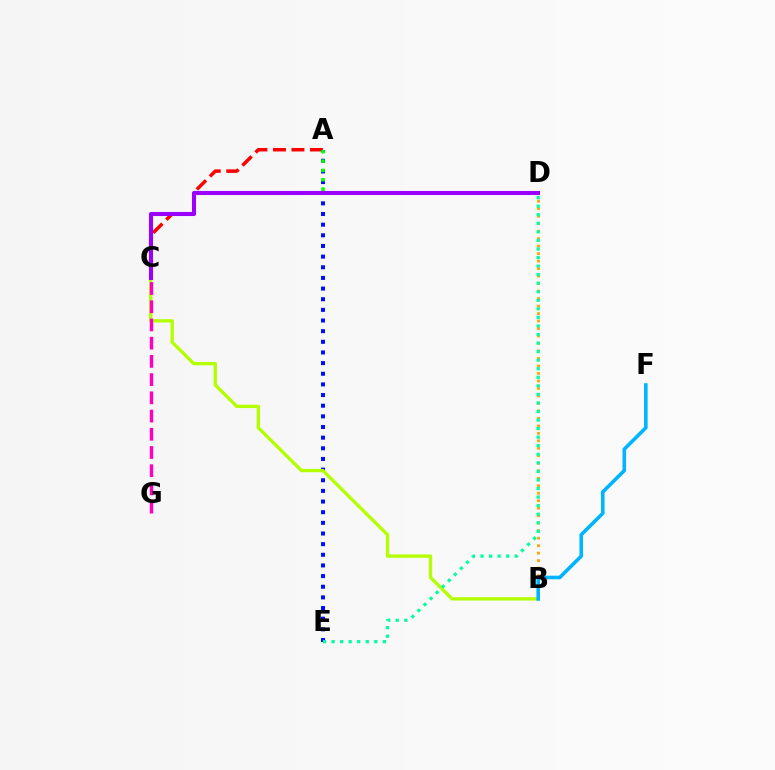{('A', 'C'): [{'color': '#ff0000', 'line_style': 'dashed', 'thickness': 2.51}], ('A', 'E'): [{'color': '#0010ff', 'line_style': 'dotted', 'thickness': 2.89}], ('A', 'D'): [{'color': '#08ff00', 'line_style': 'dotted', 'thickness': 2.54}], ('B', 'C'): [{'color': '#b3ff00', 'line_style': 'solid', 'thickness': 2.38}], ('C', 'G'): [{'color': '#ff00bd', 'line_style': 'dashed', 'thickness': 2.48}], ('B', 'D'): [{'color': '#ffa500', 'line_style': 'dotted', 'thickness': 2.03}], ('C', 'D'): [{'color': '#9b00ff', 'line_style': 'solid', 'thickness': 2.93}], ('D', 'E'): [{'color': '#00ff9d', 'line_style': 'dotted', 'thickness': 2.32}], ('B', 'F'): [{'color': '#00b5ff', 'line_style': 'solid', 'thickness': 2.59}]}